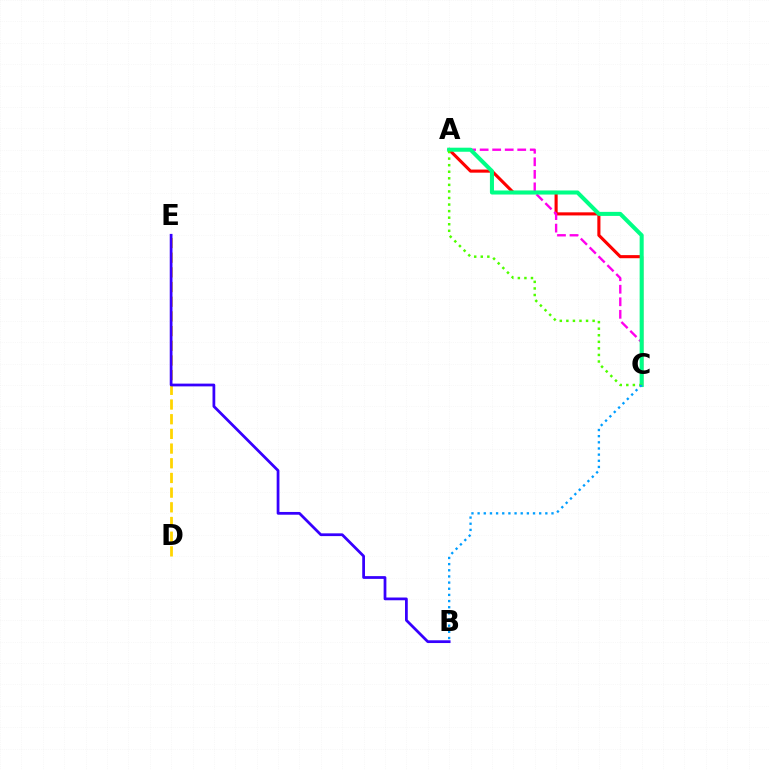{('A', 'C'): [{'color': '#ff0000', 'line_style': 'solid', 'thickness': 2.24}, {'color': '#ff00ed', 'line_style': 'dashed', 'thickness': 1.7}, {'color': '#00ff86', 'line_style': 'solid', 'thickness': 2.92}, {'color': '#4fff00', 'line_style': 'dotted', 'thickness': 1.78}], ('D', 'E'): [{'color': '#ffd500', 'line_style': 'dashed', 'thickness': 1.99}], ('B', 'E'): [{'color': '#3700ff', 'line_style': 'solid', 'thickness': 1.98}], ('B', 'C'): [{'color': '#009eff', 'line_style': 'dotted', 'thickness': 1.67}]}